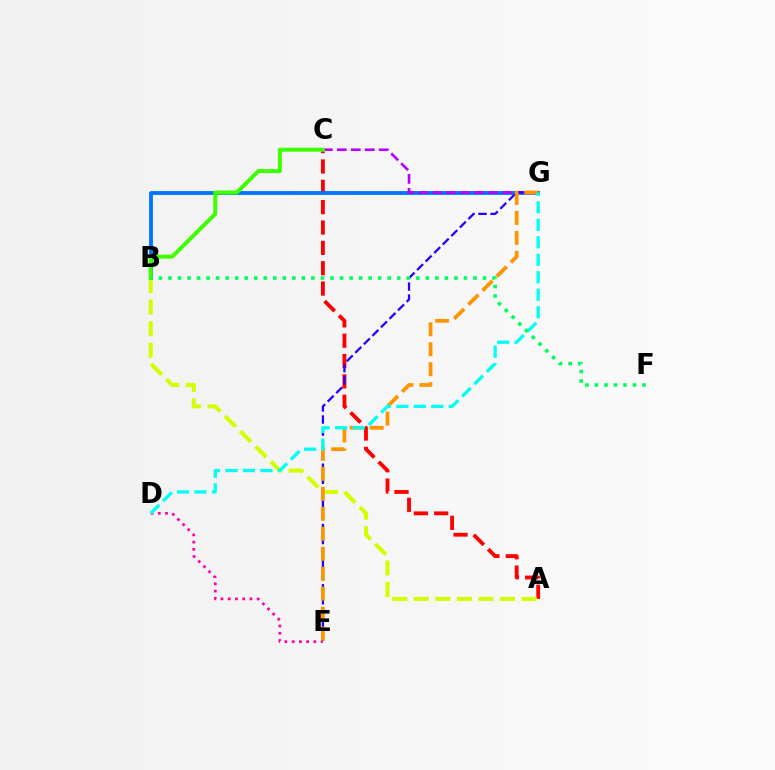{('A', 'C'): [{'color': '#ff0000', 'line_style': 'dashed', 'thickness': 2.77}], ('A', 'B'): [{'color': '#d1ff00', 'line_style': 'dashed', 'thickness': 2.93}], ('B', 'G'): [{'color': '#0074ff', 'line_style': 'solid', 'thickness': 2.76}], ('D', 'E'): [{'color': '#ff00ac', 'line_style': 'dotted', 'thickness': 1.97}], ('C', 'G'): [{'color': '#b900ff', 'line_style': 'dashed', 'thickness': 1.9}], ('B', 'C'): [{'color': '#3dff00', 'line_style': 'solid', 'thickness': 2.87}], ('E', 'G'): [{'color': '#2500ff', 'line_style': 'dashed', 'thickness': 1.64}, {'color': '#ff9400', 'line_style': 'dashed', 'thickness': 2.71}], ('D', 'G'): [{'color': '#00fff6', 'line_style': 'dashed', 'thickness': 2.38}], ('B', 'F'): [{'color': '#00ff5c', 'line_style': 'dotted', 'thickness': 2.59}]}